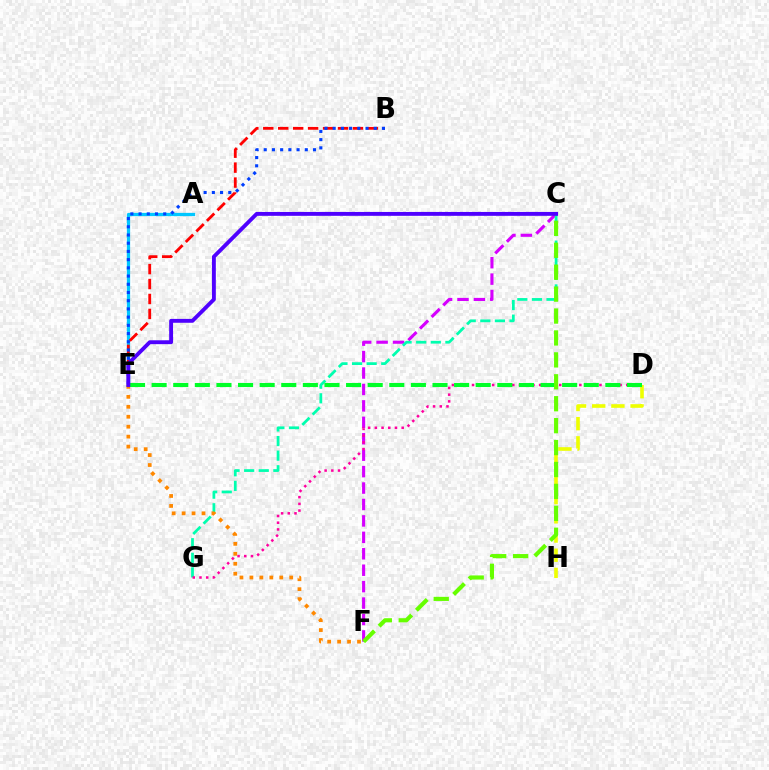{('A', 'E'): [{'color': '#00c7ff', 'line_style': 'solid', 'thickness': 2.35}], ('C', 'F'): [{'color': '#d600ff', 'line_style': 'dashed', 'thickness': 2.23}, {'color': '#66ff00', 'line_style': 'dashed', 'thickness': 2.98}], ('C', 'G'): [{'color': '#00ffaf', 'line_style': 'dashed', 'thickness': 1.98}], ('E', 'F'): [{'color': '#ff8800', 'line_style': 'dotted', 'thickness': 2.7}], ('D', 'G'): [{'color': '#ff00a0', 'line_style': 'dotted', 'thickness': 1.82}], ('D', 'H'): [{'color': '#eeff00', 'line_style': 'dashed', 'thickness': 2.61}], ('B', 'E'): [{'color': '#ff0000', 'line_style': 'dashed', 'thickness': 2.03}, {'color': '#003fff', 'line_style': 'dotted', 'thickness': 2.23}], ('D', 'E'): [{'color': '#00ff27', 'line_style': 'dashed', 'thickness': 2.94}], ('C', 'E'): [{'color': '#4f00ff', 'line_style': 'solid', 'thickness': 2.79}]}